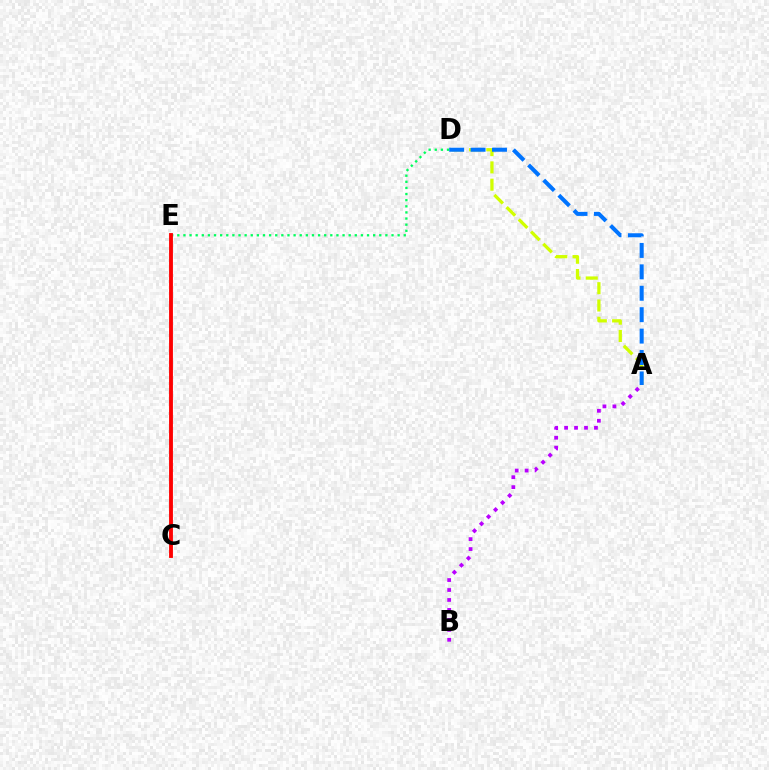{('A', 'D'): [{'color': '#d1ff00', 'line_style': 'dashed', 'thickness': 2.35}, {'color': '#0074ff', 'line_style': 'dashed', 'thickness': 2.91}], ('D', 'E'): [{'color': '#00ff5c', 'line_style': 'dotted', 'thickness': 1.66}], ('C', 'E'): [{'color': '#ff0000', 'line_style': 'solid', 'thickness': 2.77}], ('A', 'B'): [{'color': '#b900ff', 'line_style': 'dotted', 'thickness': 2.71}]}